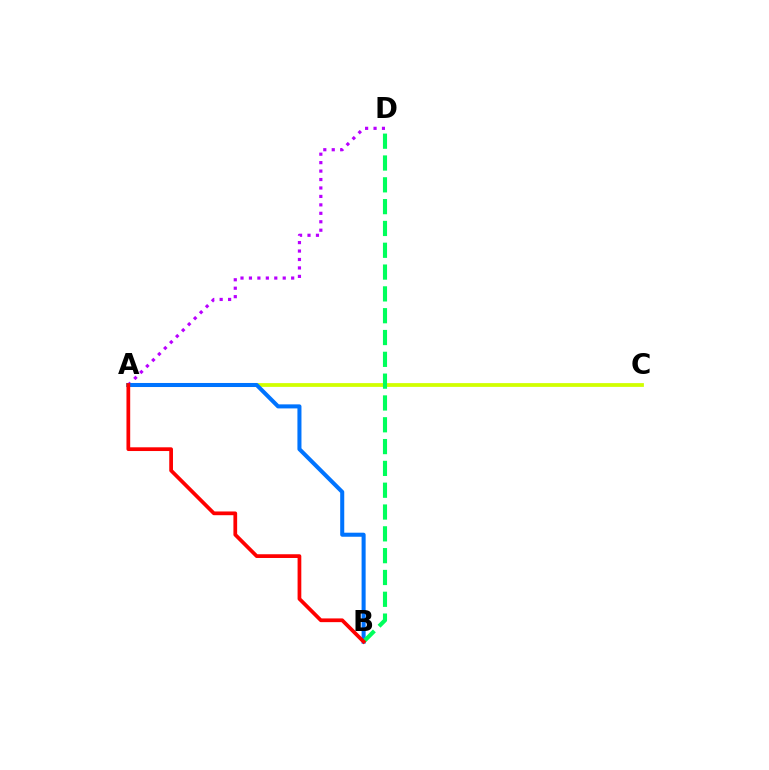{('A', 'D'): [{'color': '#b900ff', 'line_style': 'dotted', 'thickness': 2.29}], ('A', 'C'): [{'color': '#d1ff00', 'line_style': 'solid', 'thickness': 2.71}], ('A', 'B'): [{'color': '#0074ff', 'line_style': 'solid', 'thickness': 2.91}, {'color': '#ff0000', 'line_style': 'solid', 'thickness': 2.69}], ('B', 'D'): [{'color': '#00ff5c', 'line_style': 'dashed', 'thickness': 2.96}]}